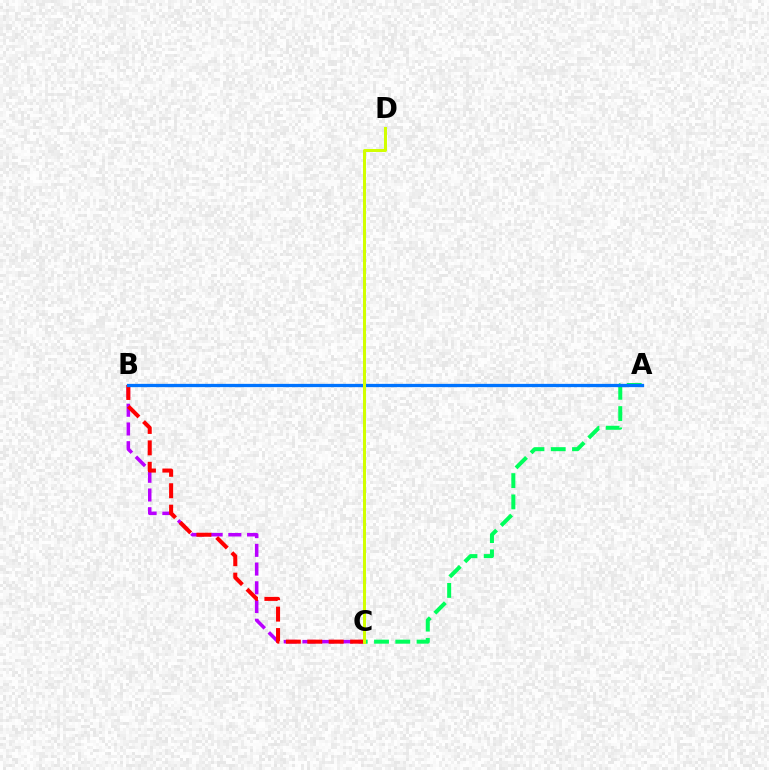{('B', 'C'): [{'color': '#b900ff', 'line_style': 'dashed', 'thickness': 2.54}, {'color': '#ff0000', 'line_style': 'dashed', 'thickness': 2.91}], ('A', 'C'): [{'color': '#00ff5c', 'line_style': 'dashed', 'thickness': 2.89}], ('A', 'B'): [{'color': '#0074ff', 'line_style': 'solid', 'thickness': 2.36}], ('C', 'D'): [{'color': '#d1ff00', 'line_style': 'solid', 'thickness': 2.17}]}